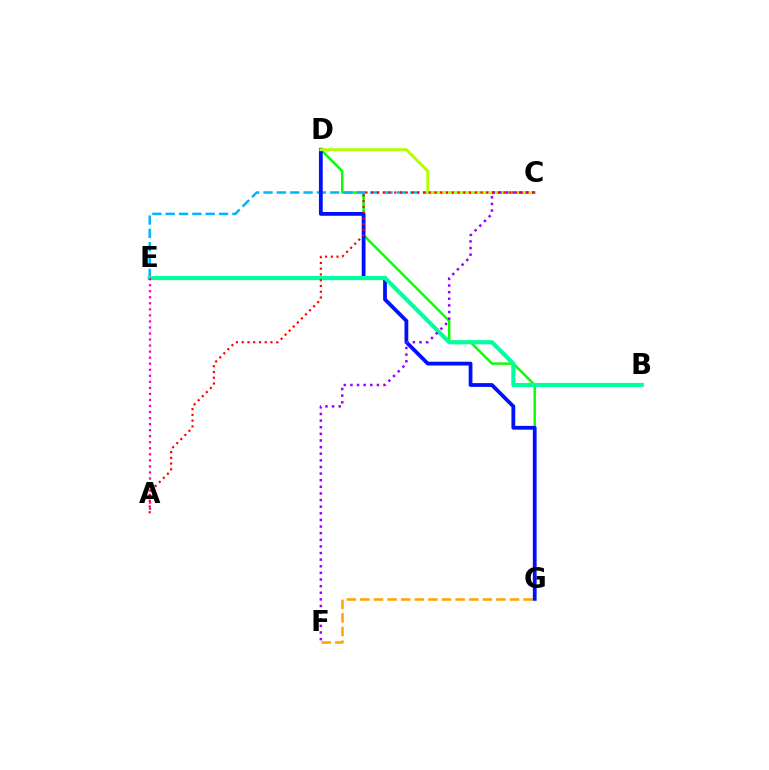{('F', 'G'): [{'color': '#ffa500', 'line_style': 'dashed', 'thickness': 1.85}], ('D', 'G'): [{'color': '#08ff00', 'line_style': 'solid', 'thickness': 1.77}, {'color': '#0010ff', 'line_style': 'solid', 'thickness': 2.73}], ('C', 'E'): [{'color': '#00b5ff', 'line_style': 'dashed', 'thickness': 1.81}], ('B', 'E'): [{'color': '#00ff9d', 'line_style': 'solid', 'thickness': 2.99}], ('C', 'D'): [{'color': '#b3ff00', 'line_style': 'solid', 'thickness': 2.11}], ('A', 'E'): [{'color': '#ff00bd', 'line_style': 'dotted', 'thickness': 1.64}], ('C', 'F'): [{'color': '#9b00ff', 'line_style': 'dotted', 'thickness': 1.8}], ('A', 'C'): [{'color': '#ff0000', 'line_style': 'dotted', 'thickness': 1.56}]}